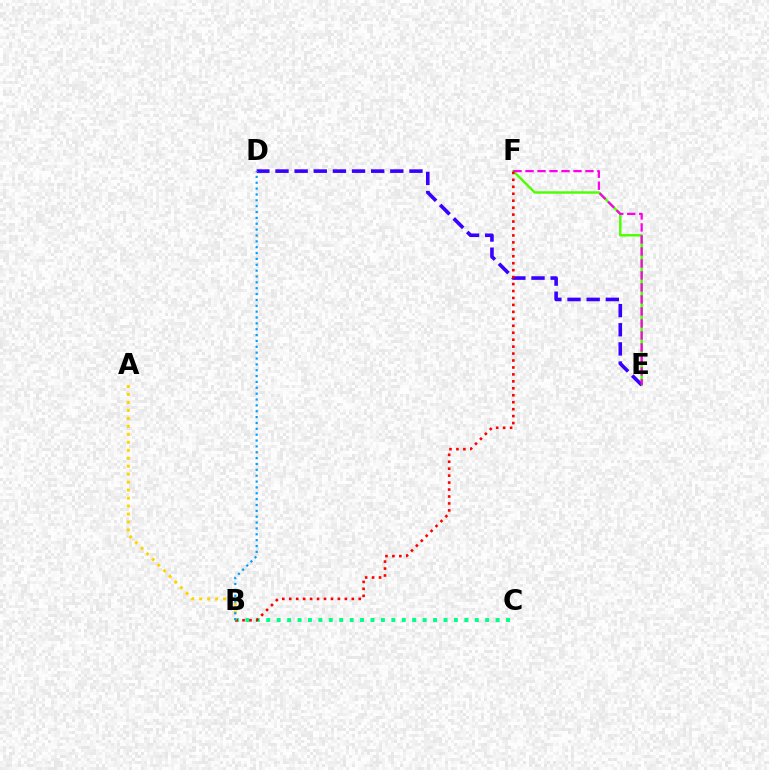{('B', 'C'): [{'color': '#00ff86', 'line_style': 'dotted', 'thickness': 2.83}], ('E', 'F'): [{'color': '#4fff00', 'line_style': 'solid', 'thickness': 1.77}, {'color': '#ff00ed', 'line_style': 'dashed', 'thickness': 1.63}], ('D', 'E'): [{'color': '#3700ff', 'line_style': 'dashed', 'thickness': 2.6}], ('B', 'F'): [{'color': '#ff0000', 'line_style': 'dotted', 'thickness': 1.89}], ('A', 'B'): [{'color': '#ffd500', 'line_style': 'dotted', 'thickness': 2.17}], ('B', 'D'): [{'color': '#009eff', 'line_style': 'dotted', 'thickness': 1.59}]}